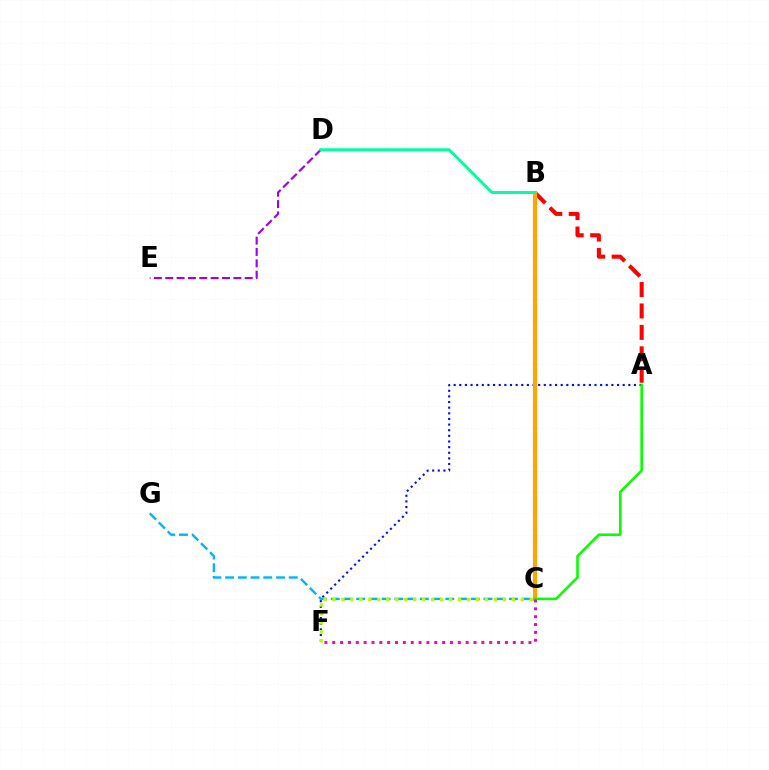{('A', 'F'): [{'color': '#0010ff', 'line_style': 'dotted', 'thickness': 1.53}], ('A', 'B'): [{'color': '#ff0000', 'line_style': 'dashed', 'thickness': 2.91}], ('D', 'E'): [{'color': '#9b00ff', 'line_style': 'dashed', 'thickness': 1.54}], ('C', 'G'): [{'color': '#00b5ff', 'line_style': 'dashed', 'thickness': 1.73}], ('B', 'C'): [{'color': '#ffa500', 'line_style': 'solid', 'thickness': 3.0}], ('B', 'D'): [{'color': '#00ff9d', 'line_style': 'solid', 'thickness': 2.1}], ('A', 'C'): [{'color': '#08ff00', 'line_style': 'solid', 'thickness': 1.88}], ('C', 'F'): [{'color': '#ff00bd', 'line_style': 'dotted', 'thickness': 2.13}, {'color': '#b3ff00', 'line_style': 'dotted', 'thickness': 2.44}]}